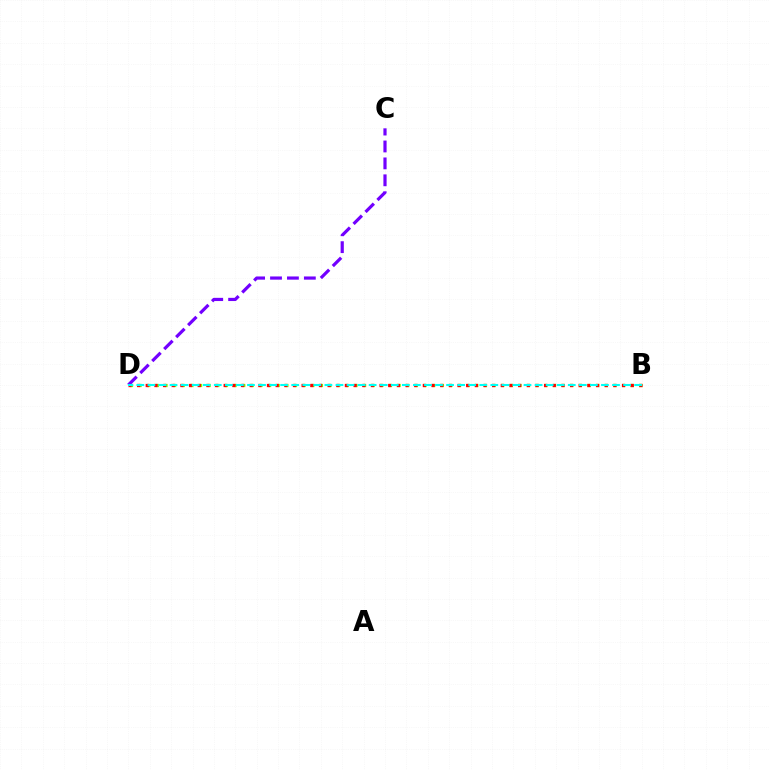{('B', 'D'): [{'color': '#84ff00', 'line_style': 'dotted', 'thickness': 2.35}, {'color': '#ff0000', 'line_style': 'dotted', 'thickness': 2.35}, {'color': '#00fff6', 'line_style': 'dashed', 'thickness': 1.5}], ('C', 'D'): [{'color': '#7200ff', 'line_style': 'dashed', 'thickness': 2.3}]}